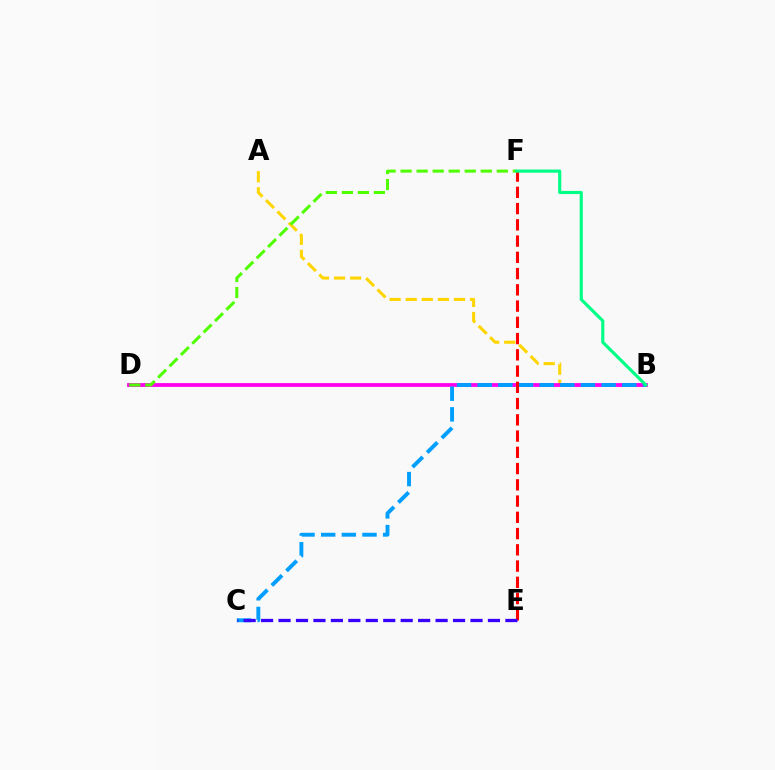{('A', 'B'): [{'color': '#ffd500', 'line_style': 'dashed', 'thickness': 2.19}], ('B', 'D'): [{'color': '#ff00ed', 'line_style': 'solid', 'thickness': 2.73}], ('B', 'C'): [{'color': '#009eff', 'line_style': 'dashed', 'thickness': 2.81}], ('E', 'F'): [{'color': '#ff0000', 'line_style': 'dashed', 'thickness': 2.21}], ('D', 'F'): [{'color': '#4fff00', 'line_style': 'dashed', 'thickness': 2.18}], ('C', 'E'): [{'color': '#3700ff', 'line_style': 'dashed', 'thickness': 2.37}], ('B', 'F'): [{'color': '#00ff86', 'line_style': 'solid', 'thickness': 2.26}]}